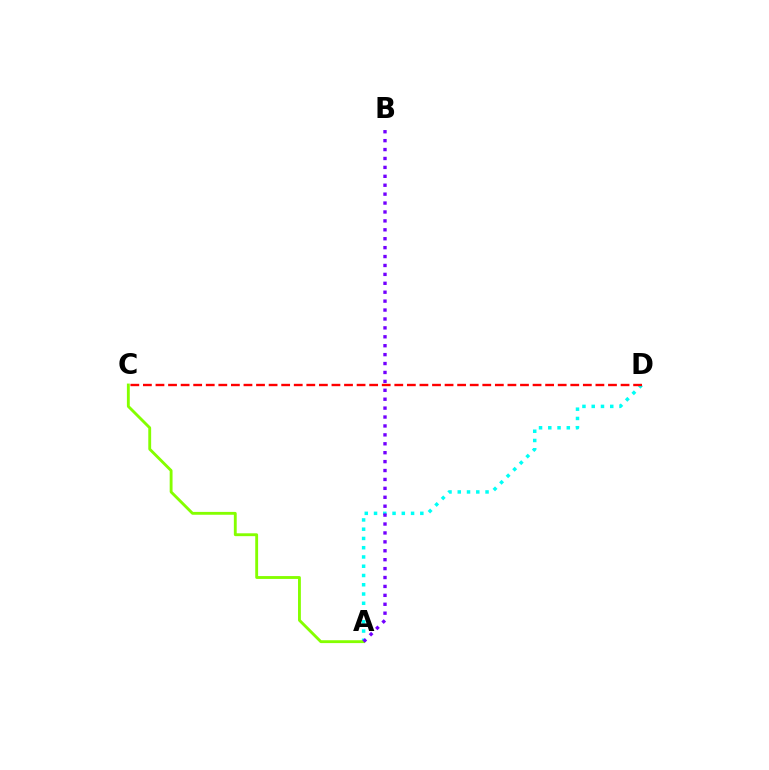{('A', 'D'): [{'color': '#00fff6', 'line_style': 'dotted', 'thickness': 2.52}], ('A', 'C'): [{'color': '#84ff00', 'line_style': 'solid', 'thickness': 2.06}], ('A', 'B'): [{'color': '#7200ff', 'line_style': 'dotted', 'thickness': 2.42}], ('C', 'D'): [{'color': '#ff0000', 'line_style': 'dashed', 'thickness': 1.71}]}